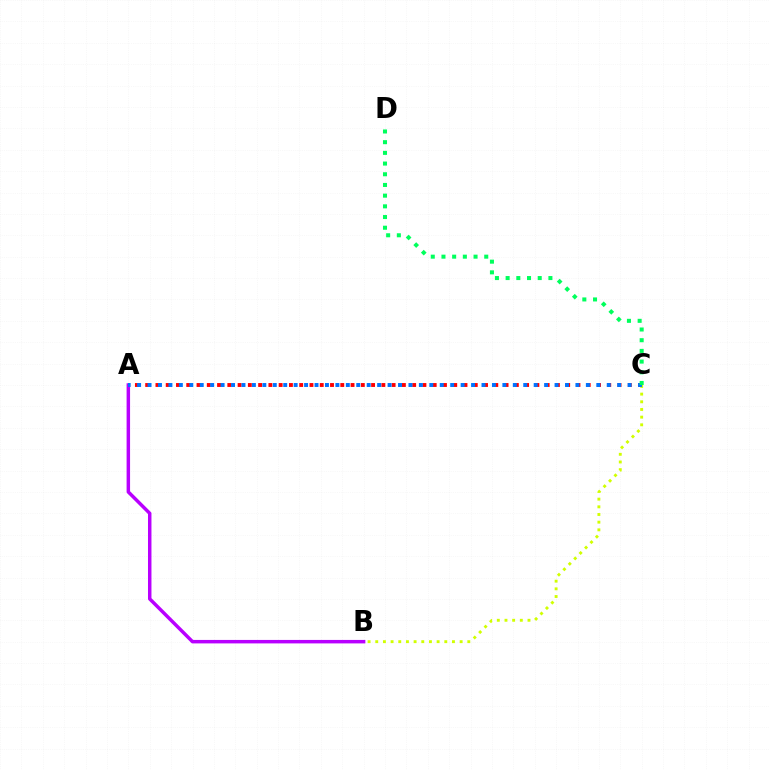{('A', 'C'): [{'color': '#ff0000', 'line_style': 'dotted', 'thickness': 2.79}, {'color': '#0074ff', 'line_style': 'dotted', 'thickness': 2.84}], ('B', 'C'): [{'color': '#d1ff00', 'line_style': 'dotted', 'thickness': 2.08}], ('A', 'B'): [{'color': '#b900ff', 'line_style': 'solid', 'thickness': 2.5}], ('C', 'D'): [{'color': '#00ff5c', 'line_style': 'dotted', 'thickness': 2.91}]}